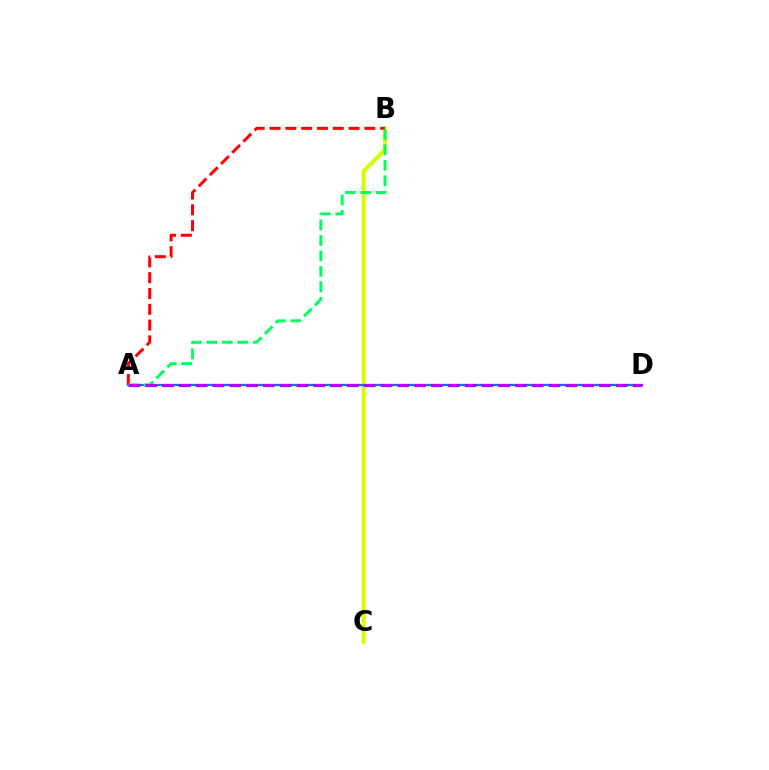{('B', 'C'): [{'color': '#d1ff00', 'line_style': 'solid', 'thickness': 2.84}], ('A', 'B'): [{'color': '#ff0000', 'line_style': 'dashed', 'thickness': 2.15}, {'color': '#00ff5c', 'line_style': 'dashed', 'thickness': 2.1}], ('A', 'D'): [{'color': '#0074ff', 'line_style': 'solid', 'thickness': 1.59}, {'color': '#b900ff', 'line_style': 'dashed', 'thickness': 2.28}]}